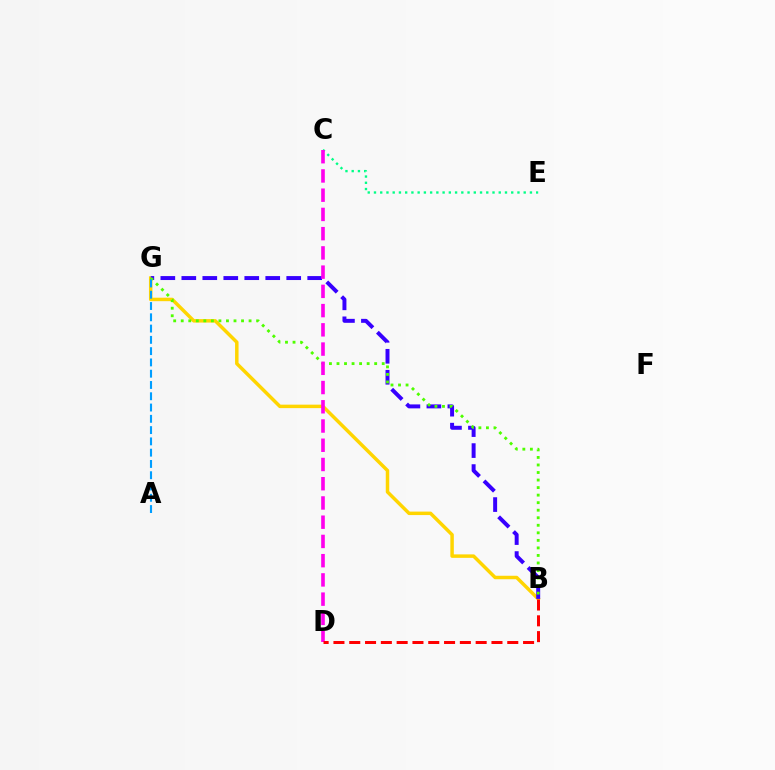{('B', 'G'): [{'color': '#ffd500', 'line_style': 'solid', 'thickness': 2.5}, {'color': '#3700ff', 'line_style': 'dashed', 'thickness': 2.85}, {'color': '#4fff00', 'line_style': 'dotted', 'thickness': 2.05}], ('C', 'E'): [{'color': '#00ff86', 'line_style': 'dotted', 'thickness': 1.69}], ('A', 'G'): [{'color': '#009eff', 'line_style': 'dashed', 'thickness': 1.53}], ('C', 'D'): [{'color': '#ff00ed', 'line_style': 'dashed', 'thickness': 2.61}], ('B', 'D'): [{'color': '#ff0000', 'line_style': 'dashed', 'thickness': 2.15}]}